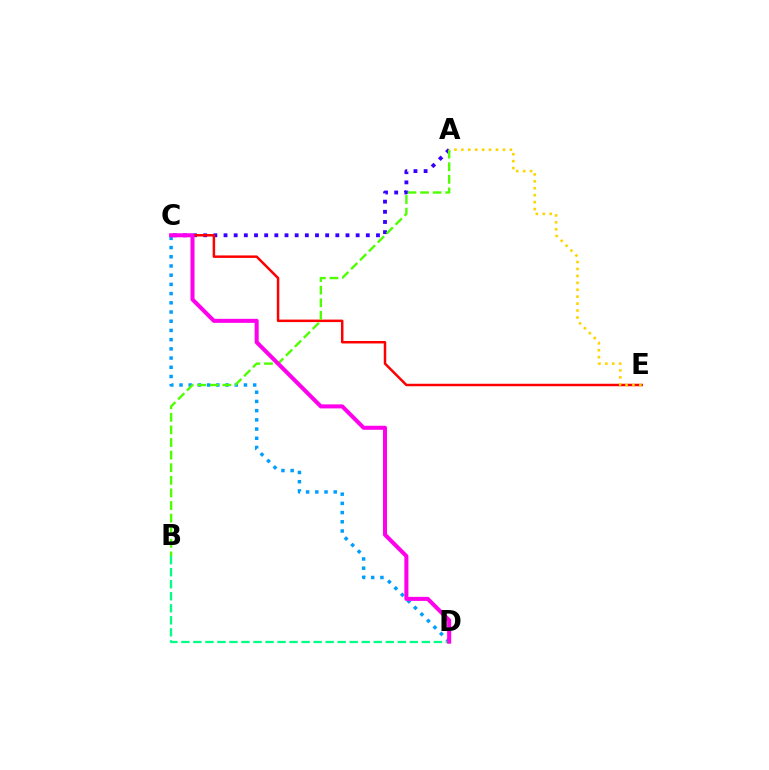{('A', 'C'): [{'color': '#3700ff', 'line_style': 'dotted', 'thickness': 2.76}], ('C', 'D'): [{'color': '#009eff', 'line_style': 'dotted', 'thickness': 2.5}, {'color': '#ff00ed', 'line_style': 'solid', 'thickness': 2.9}], ('C', 'E'): [{'color': '#ff0000', 'line_style': 'solid', 'thickness': 1.79}], ('A', 'B'): [{'color': '#4fff00', 'line_style': 'dashed', 'thickness': 1.71}], ('A', 'E'): [{'color': '#ffd500', 'line_style': 'dotted', 'thickness': 1.88}], ('B', 'D'): [{'color': '#00ff86', 'line_style': 'dashed', 'thickness': 1.63}]}